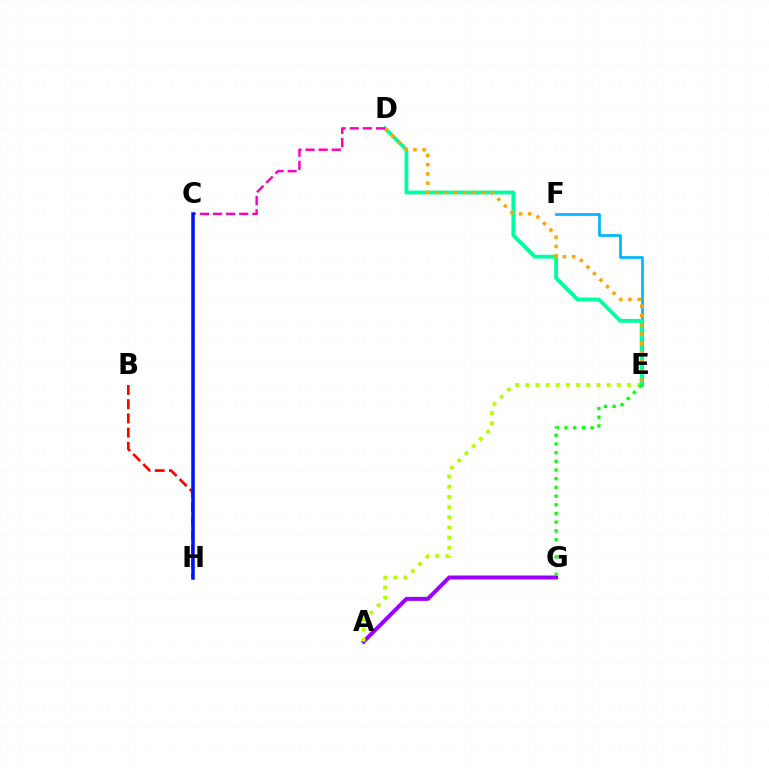{('A', 'G'): [{'color': '#9b00ff', 'line_style': 'solid', 'thickness': 2.87}], ('A', 'E'): [{'color': '#b3ff00', 'line_style': 'dotted', 'thickness': 2.76}], ('E', 'F'): [{'color': '#00b5ff', 'line_style': 'solid', 'thickness': 1.94}], ('D', 'E'): [{'color': '#00ff9d', 'line_style': 'solid', 'thickness': 2.76}, {'color': '#ffa500', 'line_style': 'dotted', 'thickness': 2.51}], ('B', 'H'): [{'color': '#ff0000', 'line_style': 'dashed', 'thickness': 1.93}], ('E', 'G'): [{'color': '#08ff00', 'line_style': 'dotted', 'thickness': 2.36}], ('C', 'D'): [{'color': '#ff00bd', 'line_style': 'dashed', 'thickness': 1.78}], ('C', 'H'): [{'color': '#0010ff', 'line_style': 'solid', 'thickness': 2.52}]}